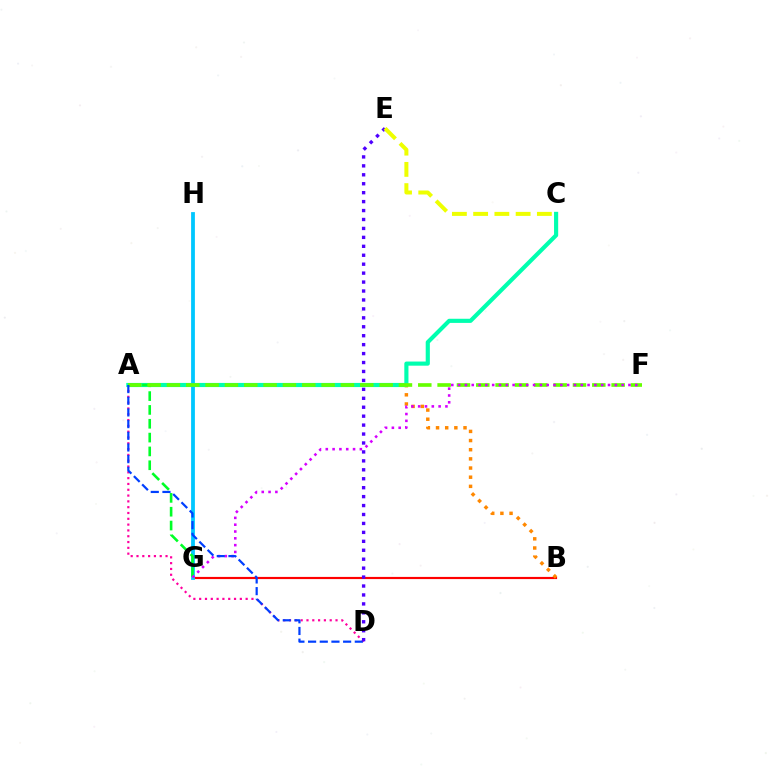{('B', 'G'): [{'color': '#ff0000', 'line_style': 'solid', 'thickness': 1.56}], ('A', 'B'): [{'color': '#ff8800', 'line_style': 'dotted', 'thickness': 2.49}], ('A', 'D'): [{'color': '#ff00a0', 'line_style': 'dotted', 'thickness': 1.58}, {'color': '#003fff', 'line_style': 'dashed', 'thickness': 1.59}], ('A', 'C'): [{'color': '#00ffaf', 'line_style': 'solid', 'thickness': 2.98}], ('G', 'H'): [{'color': '#00c7ff', 'line_style': 'solid', 'thickness': 2.73}], ('A', 'G'): [{'color': '#00ff27', 'line_style': 'dashed', 'thickness': 1.88}], ('A', 'F'): [{'color': '#66ff00', 'line_style': 'dashed', 'thickness': 2.63}], ('F', 'G'): [{'color': '#d600ff', 'line_style': 'dotted', 'thickness': 1.85}], ('D', 'E'): [{'color': '#4f00ff', 'line_style': 'dotted', 'thickness': 2.43}], ('C', 'E'): [{'color': '#eeff00', 'line_style': 'dashed', 'thickness': 2.89}]}